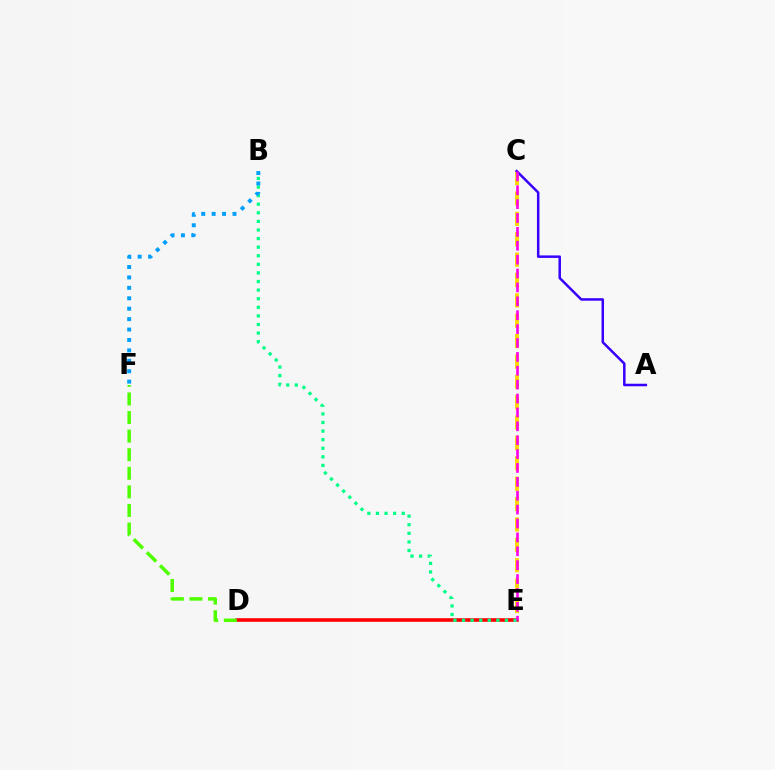{('D', 'E'): [{'color': '#ff0000', 'line_style': 'solid', 'thickness': 2.57}], ('C', 'E'): [{'color': '#ffd500', 'line_style': 'dashed', 'thickness': 2.77}, {'color': '#ff00ed', 'line_style': 'dashed', 'thickness': 1.89}], ('B', 'E'): [{'color': '#00ff86', 'line_style': 'dotted', 'thickness': 2.33}], ('B', 'F'): [{'color': '#009eff', 'line_style': 'dotted', 'thickness': 2.83}], ('A', 'C'): [{'color': '#3700ff', 'line_style': 'solid', 'thickness': 1.81}], ('D', 'F'): [{'color': '#4fff00', 'line_style': 'dashed', 'thickness': 2.52}]}